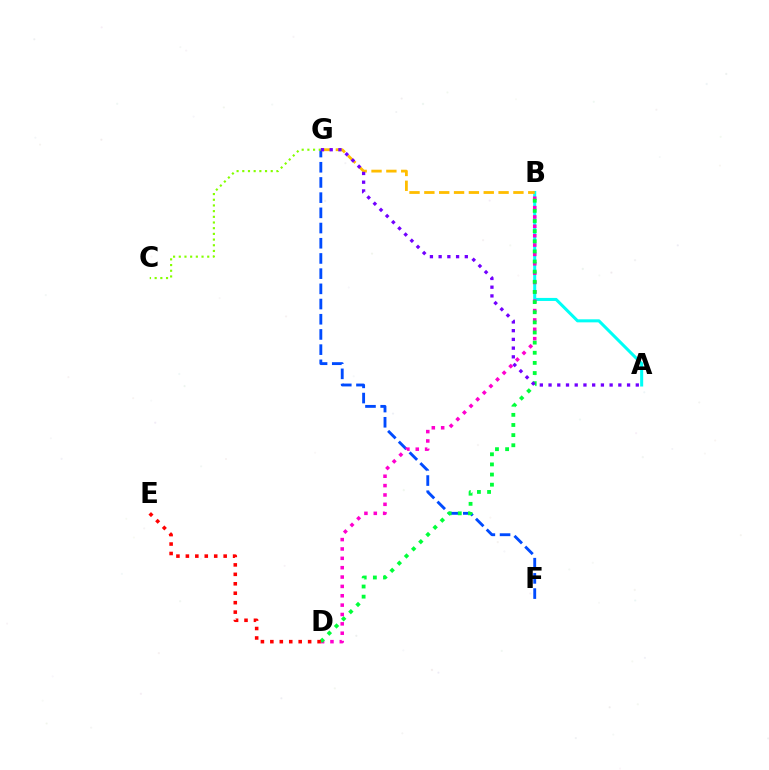{('F', 'G'): [{'color': '#004bff', 'line_style': 'dashed', 'thickness': 2.06}], ('C', 'G'): [{'color': '#84ff00', 'line_style': 'dotted', 'thickness': 1.55}], ('A', 'B'): [{'color': '#00fff6', 'line_style': 'solid', 'thickness': 2.19}], ('B', 'D'): [{'color': '#ff00cf', 'line_style': 'dotted', 'thickness': 2.54}, {'color': '#00ff39', 'line_style': 'dotted', 'thickness': 2.75}], ('B', 'G'): [{'color': '#ffbd00', 'line_style': 'dashed', 'thickness': 2.02}], ('D', 'E'): [{'color': '#ff0000', 'line_style': 'dotted', 'thickness': 2.57}], ('A', 'G'): [{'color': '#7200ff', 'line_style': 'dotted', 'thickness': 2.37}]}